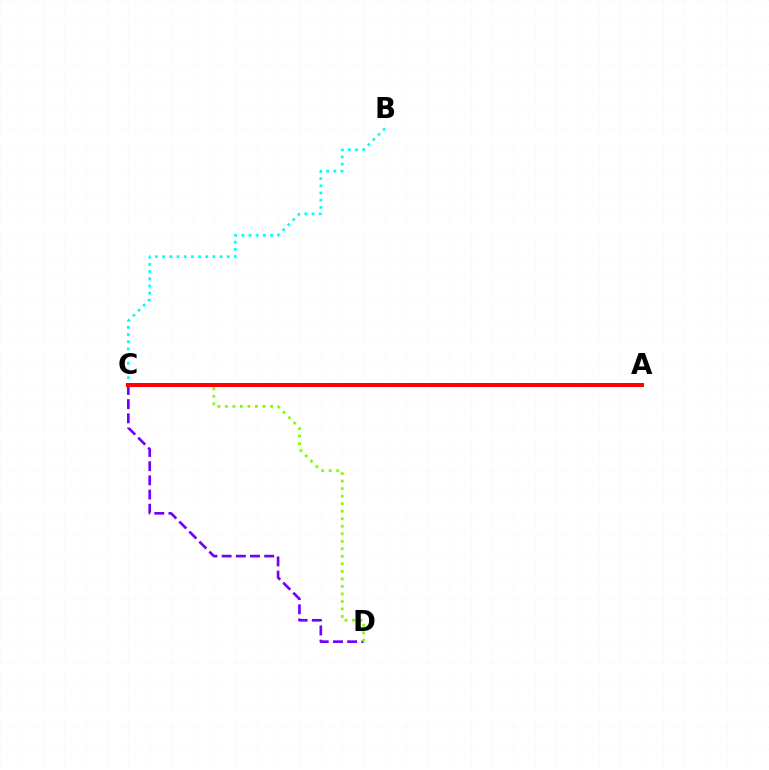{('C', 'D'): [{'color': '#7200ff', 'line_style': 'dashed', 'thickness': 1.93}, {'color': '#84ff00', 'line_style': 'dotted', 'thickness': 2.04}], ('B', 'C'): [{'color': '#00fff6', 'line_style': 'dotted', 'thickness': 1.95}], ('A', 'C'): [{'color': '#ff0000', 'line_style': 'solid', 'thickness': 2.87}]}